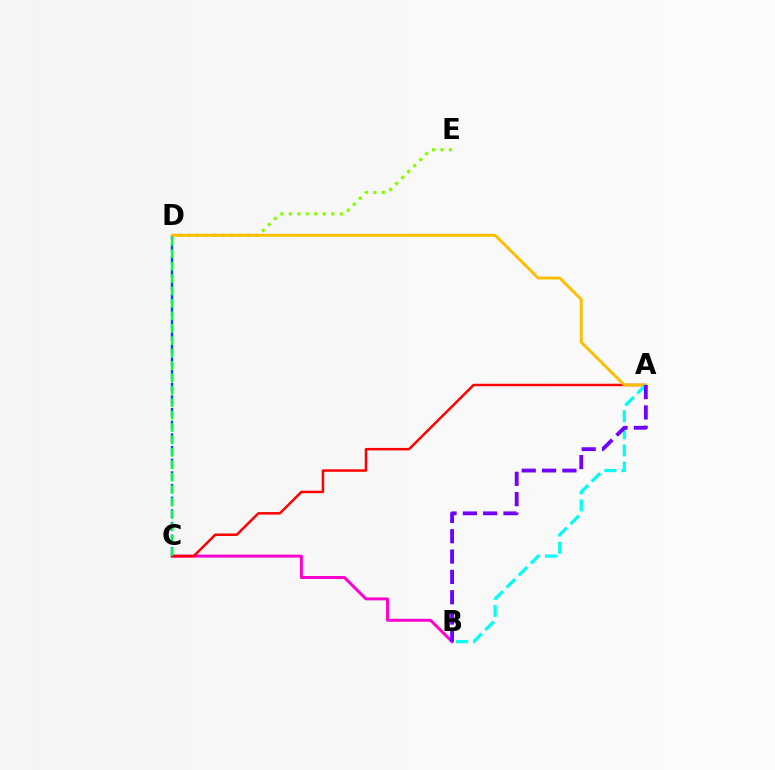{('D', 'E'): [{'color': '#84ff00', 'line_style': 'dotted', 'thickness': 2.3}], ('C', 'D'): [{'color': '#004bff', 'line_style': 'dashed', 'thickness': 1.72}, {'color': '#00ff39', 'line_style': 'dashed', 'thickness': 1.69}], ('B', 'C'): [{'color': '#ff00cf', 'line_style': 'solid', 'thickness': 2.13}], ('A', 'C'): [{'color': '#ff0000', 'line_style': 'solid', 'thickness': 1.79}], ('A', 'D'): [{'color': '#ffbd00', 'line_style': 'solid', 'thickness': 2.07}], ('A', 'B'): [{'color': '#00fff6', 'line_style': 'dashed', 'thickness': 2.32}, {'color': '#7200ff', 'line_style': 'dashed', 'thickness': 2.76}]}